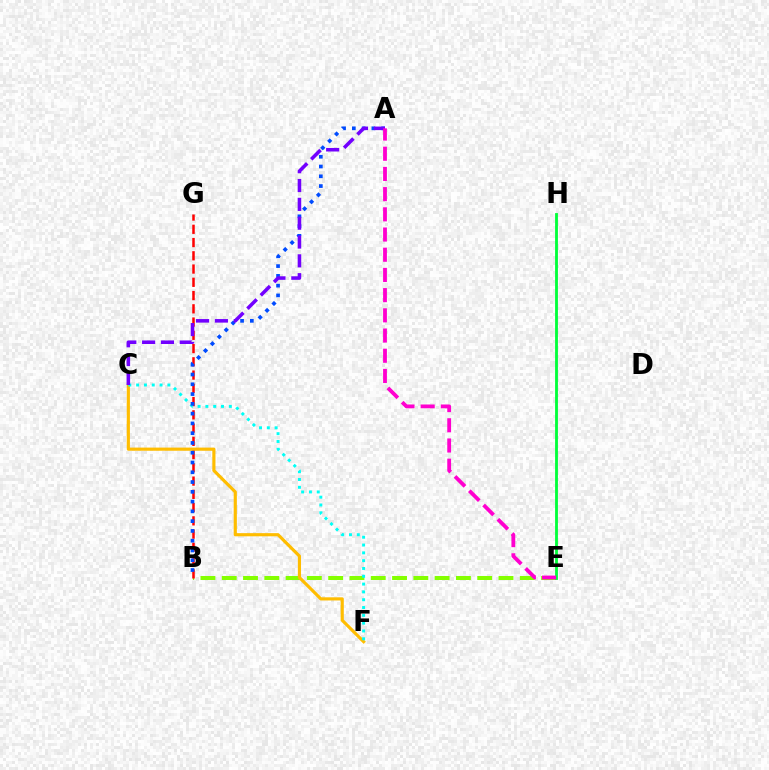{('B', 'E'): [{'color': '#84ff00', 'line_style': 'dashed', 'thickness': 2.89}], ('E', 'H'): [{'color': '#00ff39', 'line_style': 'solid', 'thickness': 2.04}], ('B', 'G'): [{'color': '#ff0000', 'line_style': 'dashed', 'thickness': 1.8}], ('C', 'F'): [{'color': '#ffbd00', 'line_style': 'solid', 'thickness': 2.27}, {'color': '#00fff6', 'line_style': 'dotted', 'thickness': 2.12}], ('A', 'B'): [{'color': '#004bff', 'line_style': 'dotted', 'thickness': 2.66}], ('A', 'C'): [{'color': '#7200ff', 'line_style': 'dashed', 'thickness': 2.56}], ('A', 'E'): [{'color': '#ff00cf', 'line_style': 'dashed', 'thickness': 2.74}]}